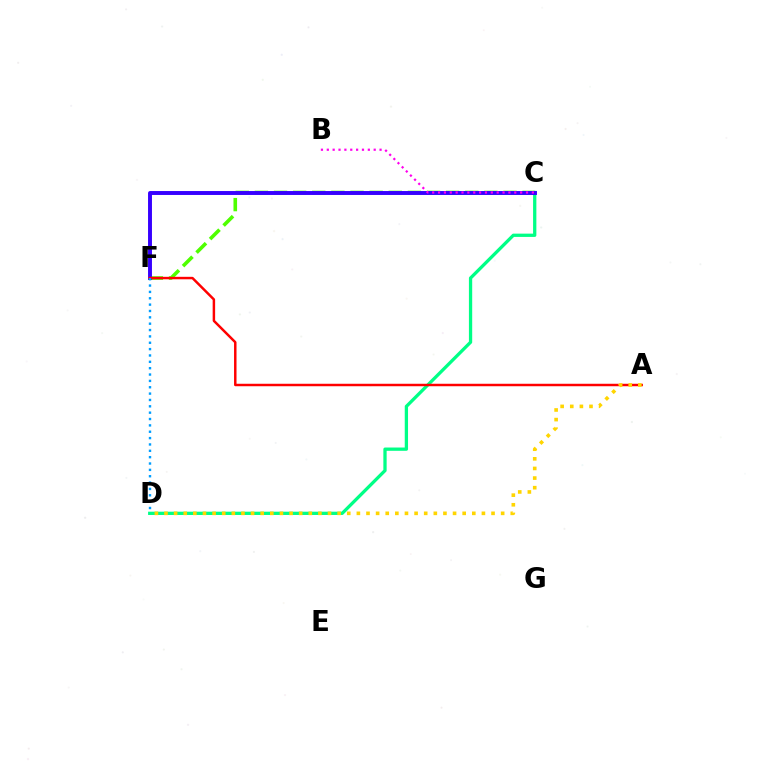{('C', 'D'): [{'color': '#00ff86', 'line_style': 'solid', 'thickness': 2.36}], ('C', 'F'): [{'color': '#4fff00', 'line_style': 'dashed', 'thickness': 2.6}, {'color': '#3700ff', 'line_style': 'solid', 'thickness': 2.82}], ('A', 'F'): [{'color': '#ff0000', 'line_style': 'solid', 'thickness': 1.78}], ('B', 'C'): [{'color': '#ff00ed', 'line_style': 'dotted', 'thickness': 1.59}], ('D', 'F'): [{'color': '#009eff', 'line_style': 'dotted', 'thickness': 1.73}], ('A', 'D'): [{'color': '#ffd500', 'line_style': 'dotted', 'thickness': 2.61}]}